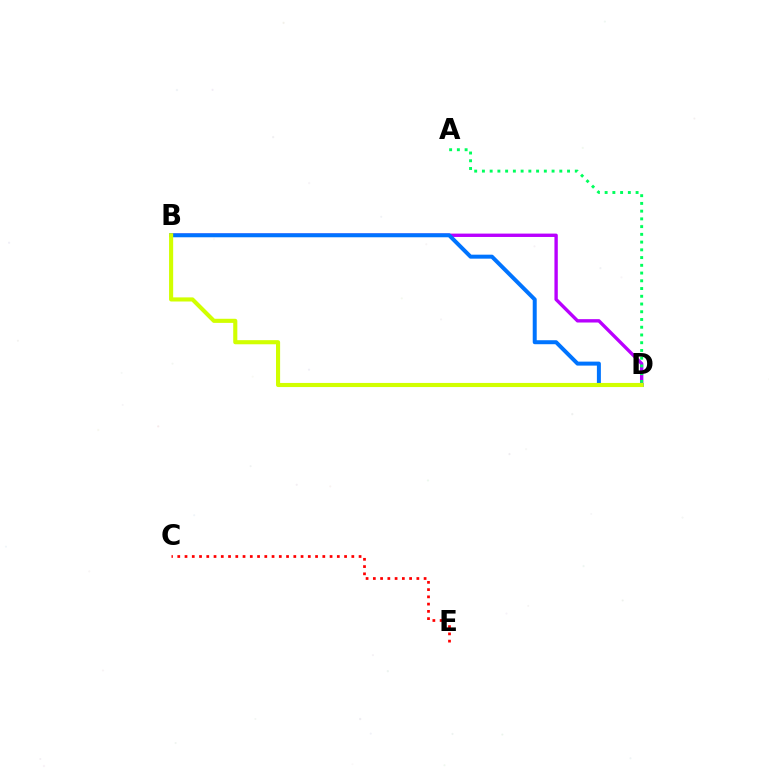{('B', 'D'): [{'color': '#b900ff', 'line_style': 'solid', 'thickness': 2.42}, {'color': '#0074ff', 'line_style': 'solid', 'thickness': 2.87}, {'color': '#d1ff00', 'line_style': 'solid', 'thickness': 2.96}], ('A', 'D'): [{'color': '#00ff5c', 'line_style': 'dotted', 'thickness': 2.1}], ('C', 'E'): [{'color': '#ff0000', 'line_style': 'dotted', 'thickness': 1.97}]}